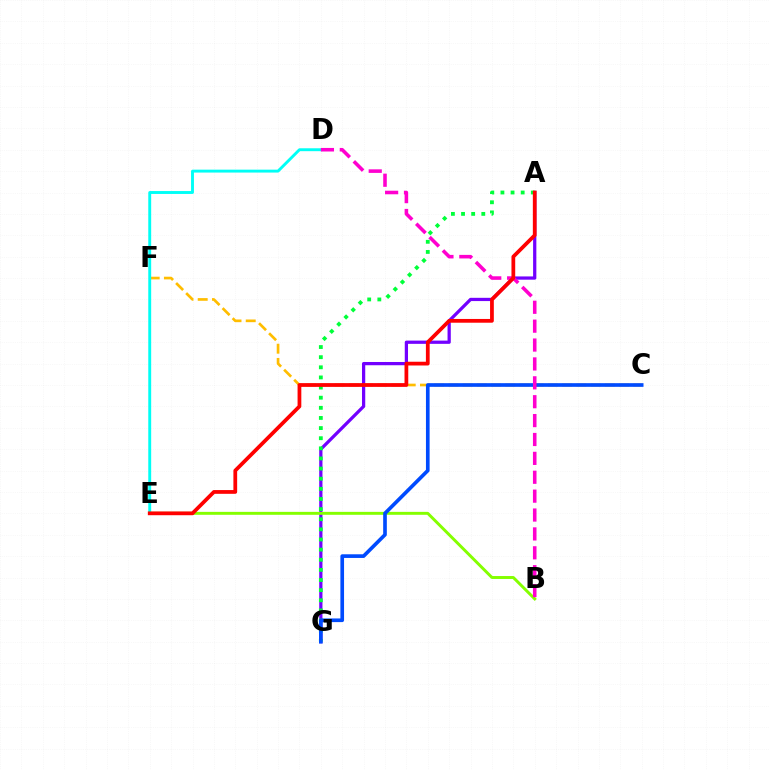{('A', 'G'): [{'color': '#7200ff', 'line_style': 'solid', 'thickness': 2.34}, {'color': '#00ff39', 'line_style': 'dotted', 'thickness': 2.75}], ('C', 'F'): [{'color': '#ffbd00', 'line_style': 'dashed', 'thickness': 1.93}], ('D', 'E'): [{'color': '#00fff6', 'line_style': 'solid', 'thickness': 2.09}], ('B', 'E'): [{'color': '#84ff00', 'line_style': 'solid', 'thickness': 2.12}], ('C', 'G'): [{'color': '#004bff', 'line_style': 'solid', 'thickness': 2.63}], ('B', 'D'): [{'color': '#ff00cf', 'line_style': 'dashed', 'thickness': 2.57}], ('A', 'E'): [{'color': '#ff0000', 'line_style': 'solid', 'thickness': 2.7}]}